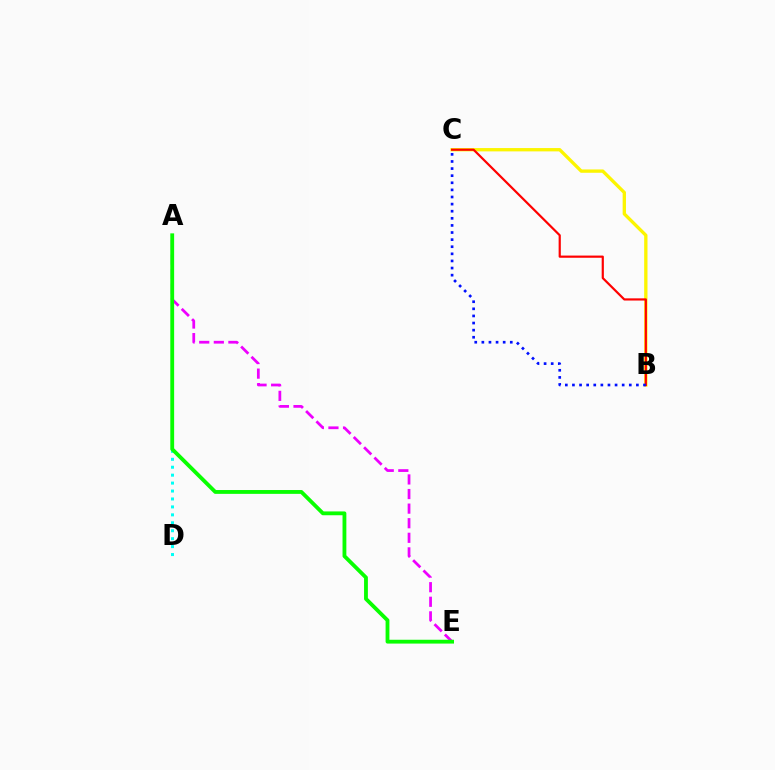{('B', 'C'): [{'color': '#fcf500', 'line_style': 'solid', 'thickness': 2.39}, {'color': '#ff0000', 'line_style': 'solid', 'thickness': 1.58}, {'color': '#0010ff', 'line_style': 'dotted', 'thickness': 1.93}], ('A', 'D'): [{'color': '#00fff6', 'line_style': 'dotted', 'thickness': 2.16}], ('A', 'E'): [{'color': '#ee00ff', 'line_style': 'dashed', 'thickness': 1.98}, {'color': '#08ff00', 'line_style': 'solid', 'thickness': 2.75}]}